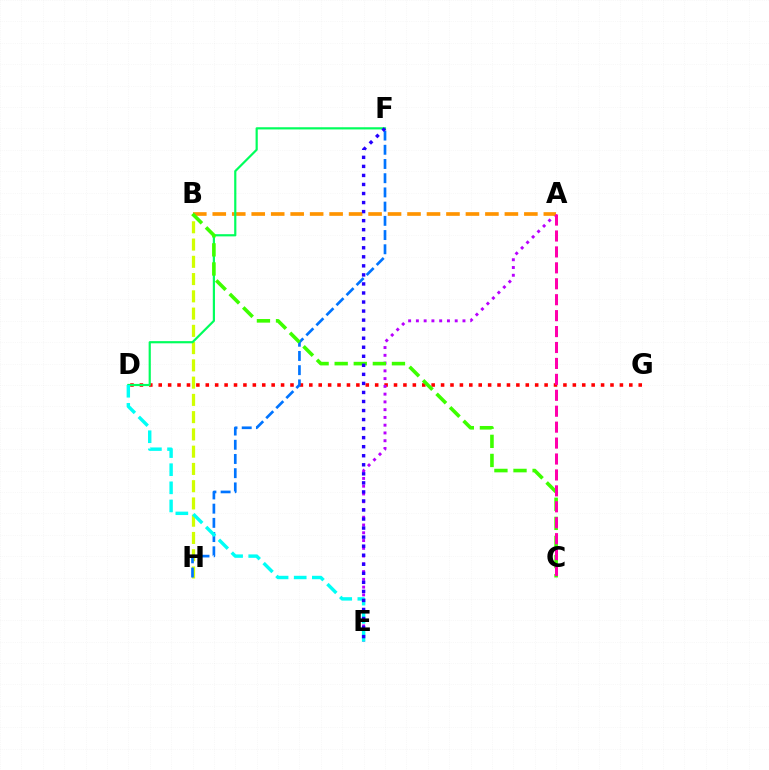{('B', 'H'): [{'color': '#d1ff00', 'line_style': 'dashed', 'thickness': 2.34}], ('D', 'G'): [{'color': '#ff0000', 'line_style': 'dotted', 'thickness': 2.56}], ('F', 'H'): [{'color': '#0074ff', 'line_style': 'dashed', 'thickness': 1.93}], ('A', 'E'): [{'color': '#b900ff', 'line_style': 'dotted', 'thickness': 2.11}], ('A', 'B'): [{'color': '#ff9400', 'line_style': 'dashed', 'thickness': 2.65}], ('D', 'F'): [{'color': '#00ff5c', 'line_style': 'solid', 'thickness': 1.58}], ('B', 'C'): [{'color': '#3dff00', 'line_style': 'dashed', 'thickness': 2.59}], ('A', 'C'): [{'color': '#ff00ac', 'line_style': 'dashed', 'thickness': 2.16}], ('D', 'E'): [{'color': '#00fff6', 'line_style': 'dashed', 'thickness': 2.46}], ('E', 'F'): [{'color': '#2500ff', 'line_style': 'dotted', 'thickness': 2.46}]}